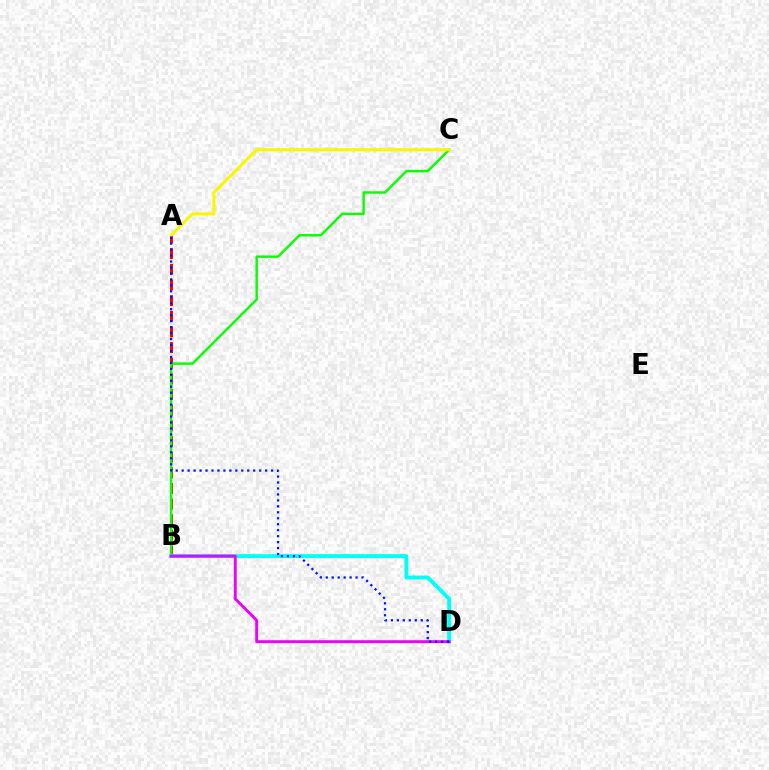{('A', 'B'): [{'color': '#ff0000', 'line_style': 'dashed', 'thickness': 2.13}], ('B', 'C'): [{'color': '#08ff00', 'line_style': 'solid', 'thickness': 1.75}], ('A', 'C'): [{'color': '#fcf500', 'line_style': 'solid', 'thickness': 2.21}], ('B', 'D'): [{'color': '#00fff6', 'line_style': 'solid', 'thickness': 2.82}, {'color': '#ee00ff', 'line_style': 'solid', 'thickness': 2.09}], ('A', 'D'): [{'color': '#0010ff', 'line_style': 'dotted', 'thickness': 1.62}]}